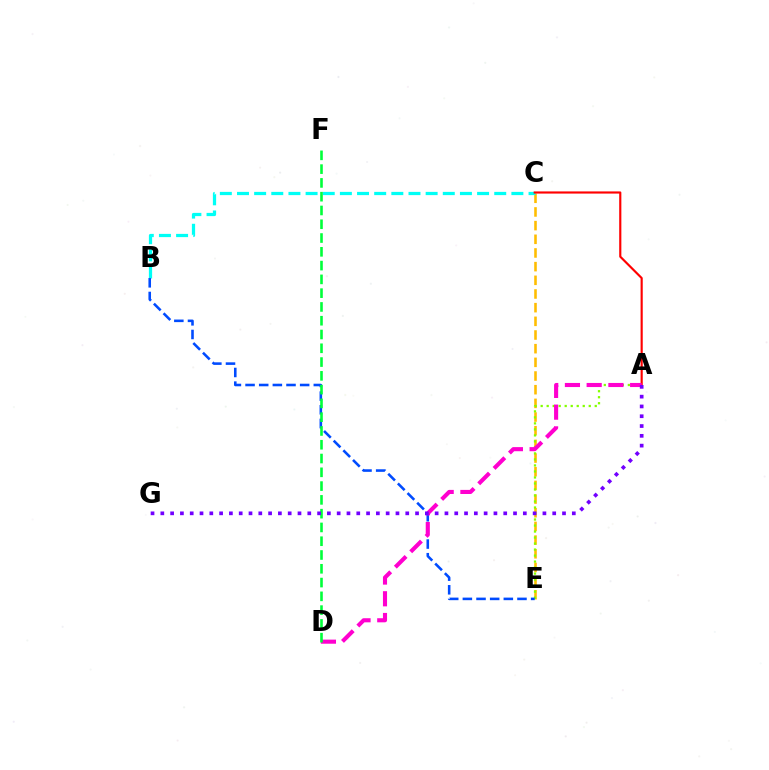{('C', 'E'): [{'color': '#ffbd00', 'line_style': 'dashed', 'thickness': 1.86}], ('A', 'E'): [{'color': '#84ff00', 'line_style': 'dotted', 'thickness': 1.63}], ('B', 'C'): [{'color': '#00fff6', 'line_style': 'dashed', 'thickness': 2.33}], ('B', 'E'): [{'color': '#004bff', 'line_style': 'dashed', 'thickness': 1.85}], ('A', 'C'): [{'color': '#ff0000', 'line_style': 'solid', 'thickness': 1.55}], ('A', 'D'): [{'color': '#ff00cf', 'line_style': 'dashed', 'thickness': 2.95}], ('D', 'F'): [{'color': '#00ff39', 'line_style': 'dashed', 'thickness': 1.87}], ('A', 'G'): [{'color': '#7200ff', 'line_style': 'dotted', 'thickness': 2.66}]}